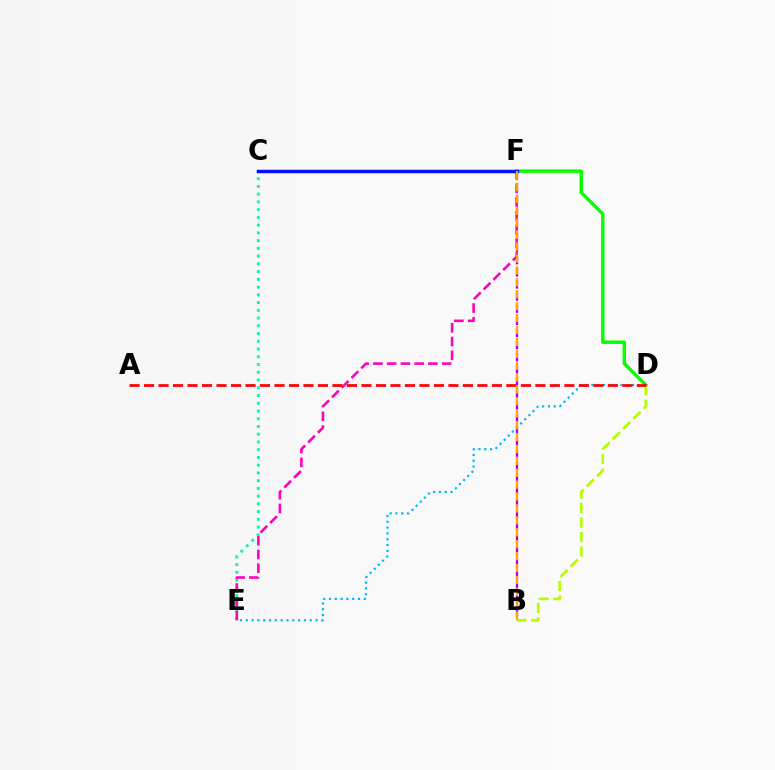{('B', 'F'): [{'color': '#9b00ff', 'line_style': 'dashed', 'thickness': 1.65}, {'color': '#ffa500', 'line_style': 'dashed', 'thickness': 1.62}], ('D', 'F'): [{'color': '#08ff00', 'line_style': 'solid', 'thickness': 2.48}], ('C', 'E'): [{'color': '#00ff9d', 'line_style': 'dotted', 'thickness': 2.1}], ('B', 'D'): [{'color': '#b3ff00', 'line_style': 'dashed', 'thickness': 1.97}], ('E', 'F'): [{'color': '#ff00bd', 'line_style': 'dashed', 'thickness': 1.87}], ('C', 'F'): [{'color': '#0010ff', 'line_style': 'solid', 'thickness': 2.48}], ('D', 'E'): [{'color': '#00b5ff', 'line_style': 'dotted', 'thickness': 1.58}], ('A', 'D'): [{'color': '#ff0000', 'line_style': 'dashed', 'thickness': 1.97}]}